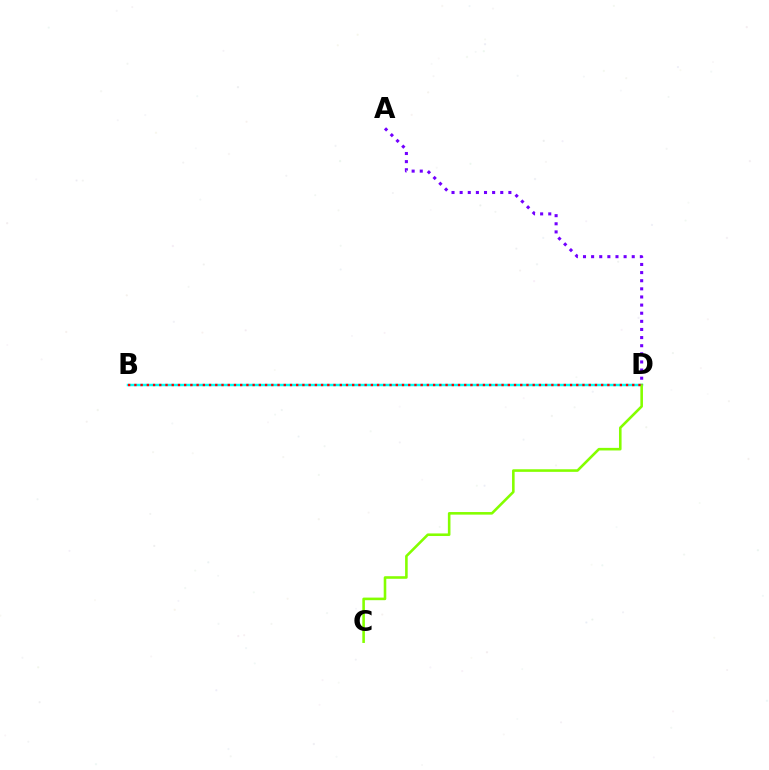{('B', 'D'): [{'color': '#00fff6', 'line_style': 'solid', 'thickness': 1.78}, {'color': '#ff0000', 'line_style': 'dotted', 'thickness': 1.69}], ('C', 'D'): [{'color': '#84ff00', 'line_style': 'solid', 'thickness': 1.86}], ('A', 'D'): [{'color': '#7200ff', 'line_style': 'dotted', 'thickness': 2.21}]}